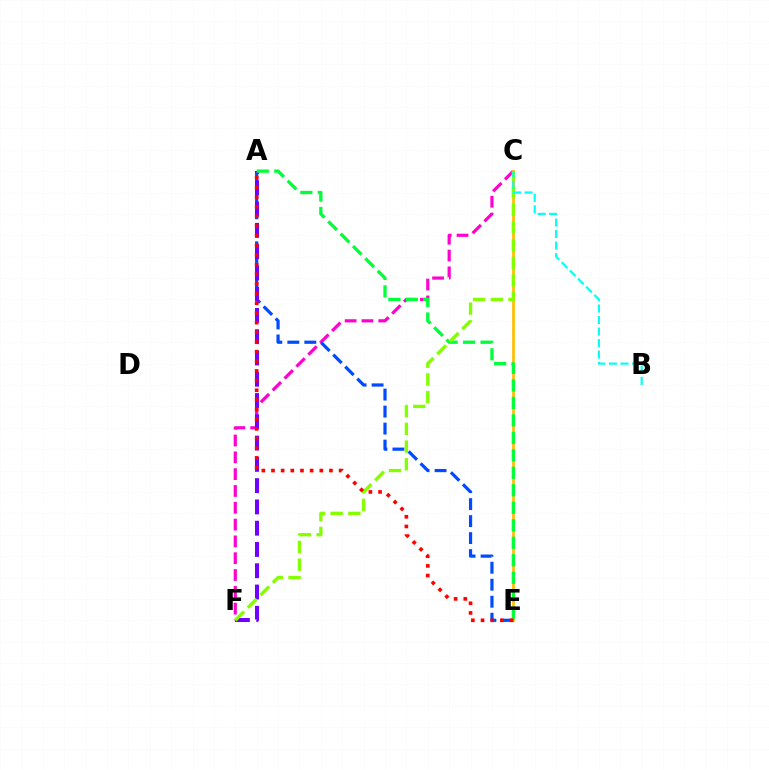{('C', 'F'): [{'color': '#ff00cf', 'line_style': 'dashed', 'thickness': 2.28}, {'color': '#84ff00', 'line_style': 'dashed', 'thickness': 2.41}], ('C', 'E'): [{'color': '#ffbd00', 'line_style': 'solid', 'thickness': 1.94}], ('A', 'E'): [{'color': '#004bff', 'line_style': 'dashed', 'thickness': 2.31}, {'color': '#00ff39', 'line_style': 'dashed', 'thickness': 2.38}, {'color': '#ff0000', 'line_style': 'dotted', 'thickness': 2.62}], ('A', 'F'): [{'color': '#7200ff', 'line_style': 'dashed', 'thickness': 2.89}], ('B', 'C'): [{'color': '#00fff6', 'line_style': 'dashed', 'thickness': 1.57}]}